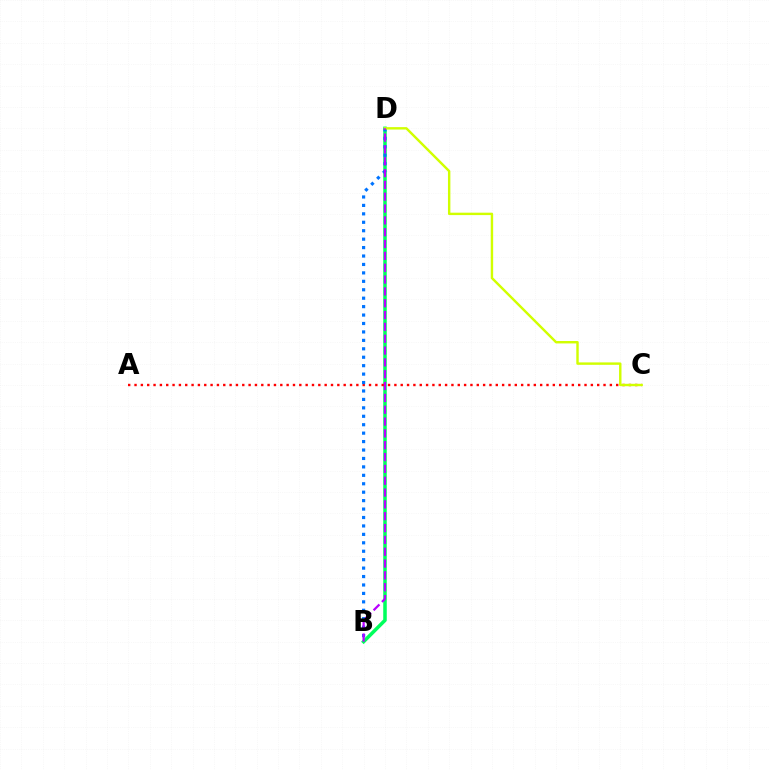{('B', 'D'): [{'color': '#00ff5c', 'line_style': 'solid', 'thickness': 2.54}, {'color': '#0074ff', 'line_style': 'dotted', 'thickness': 2.29}, {'color': '#b900ff', 'line_style': 'dashed', 'thickness': 1.61}], ('A', 'C'): [{'color': '#ff0000', 'line_style': 'dotted', 'thickness': 1.72}], ('C', 'D'): [{'color': '#d1ff00', 'line_style': 'solid', 'thickness': 1.74}]}